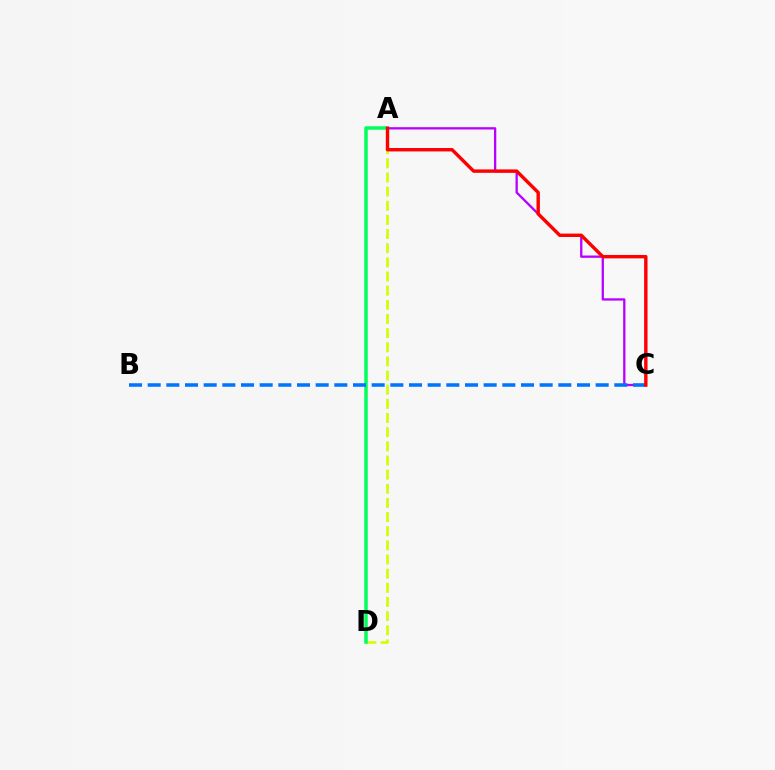{('A', 'C'): [{'color': '#b900ff', 'line_style': 'solid', 'thickness': 1.66}, {'color': '#ff0000', 'line_style': 'solid', 'thickness': 2.45}], ('A', 'D'): [{'color': '#d1ff00', 'line_style': 'dashed', 'thickness': 1.92}, {'color': '#00ff5c', 'line_style': 'solid', 'thickness': 2.52}], ('B', 'C'): [{'color': '#0074ff', 'line_style': 'dashed', 'thickness': 2.54}]}